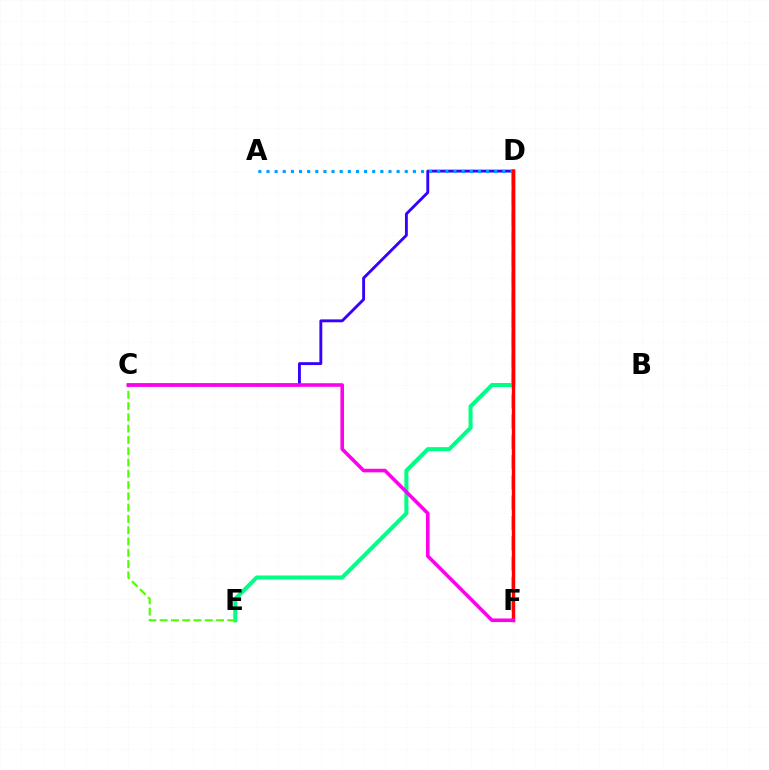{('D', 'F'): [{'color': '#ffd500', 'line_style': 'dashed', 'thickness': 2.76}, {'color': '#ff0000', 'line_style': 'solid', 'thickness': 2.45}], ('D', 'E'): [{'color': '#00ff86', 'line_style': 'solid', 'thickness': 2.91}], ('C', 'E'): [{'color': '#4fff00', 'line_style': 'dashed', 'thickness': 1.53}], ('C', 'D'): [{'color': '#3700ff', 'line_style': 'solid', 'thickness': 2.07}], ('A', 'D'): [{'color': '#009eff', 'line_style': 'dotted', 'thickness': 2.21}], ('C', 'F'): [{'color': '#ff00ed', 'line_style': 'solid', 'thickness': 2.58}]}